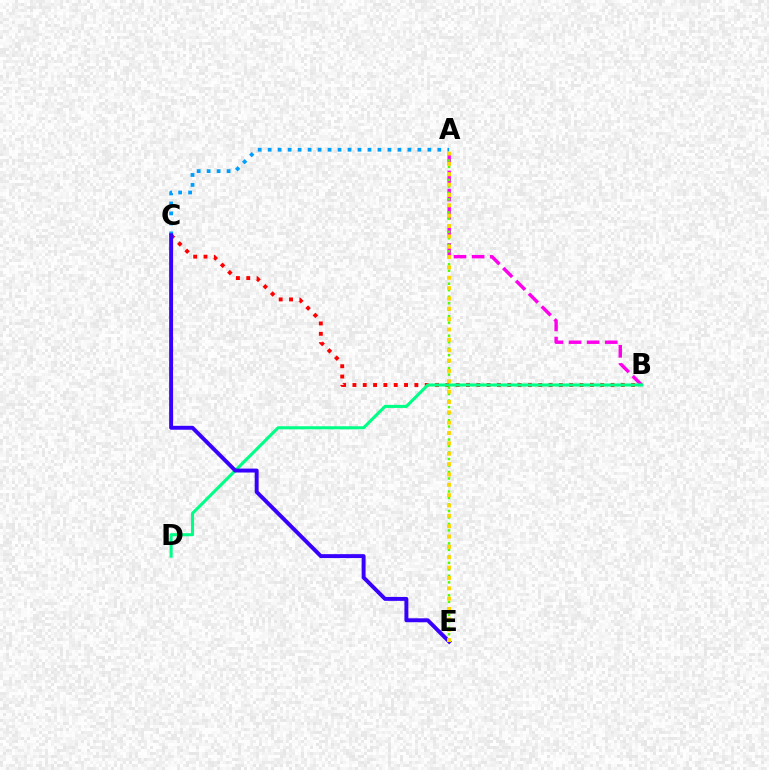{('A', 'C'): [{'color': '#009eff', 'line_style': 'dotted', 'thickness': 2.71}], ('A', 'B'): [{'color': '#ff00ed', 'line_style': 'dashed', 'thickness': 2.46}], ('B', 'C'): [{'color': '#ff0000', 'line_style': 'dotted', 'thickness': 2.81}], ('B', 'D'): [{'color': '#00ff86', 'line_style': 'solid', 'thickness': 2.22}], ('C', 'E'): [{'color': '#3700ff', 'line_style': 'solid', 'thickness': 2.83}], ('A', 'E'): [{'color': '#4fff00', 'line_style': 'dotted', 'thickness': 1.76}, {'color': '#ffd500', 'line_style': 'dotted', 'thickness': 2.81}]}